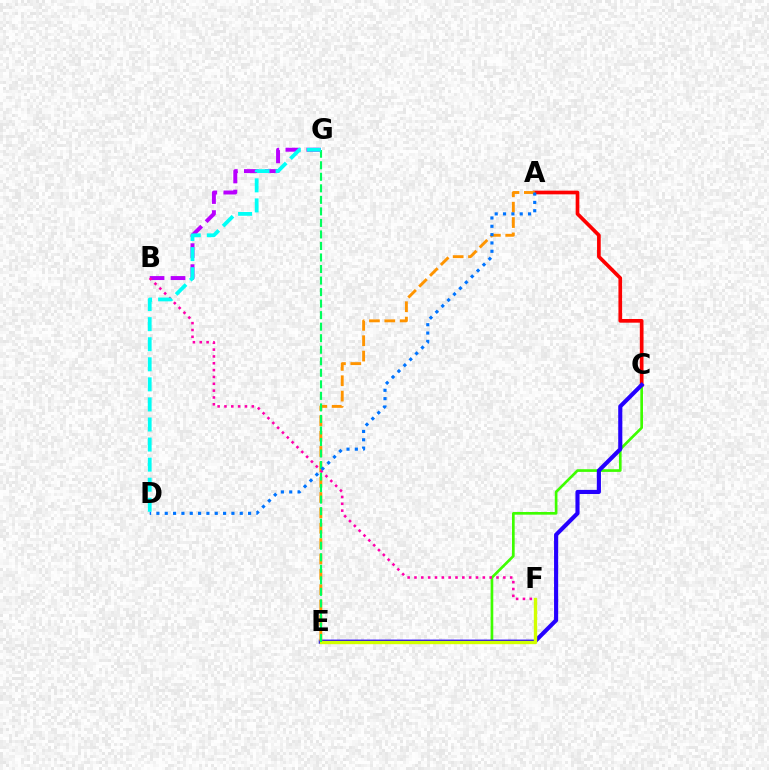{('B', 'G'): [{'color': '#b900ff', 'line_style': 'dashed', 'thickness': 2.85}], ('A', 'C'): [{'color': '#ff0000', 'line_style': 'solid', 'thickness': 2.65}], ('C', 'E'): [{'color': '#3dff00', 'line_style': 'solid', 'thickness': 1.92}, {'color': '#2500ff', 'line_style': 'solid', 'thickness': 2.97}], ('E', 'F'): [{'color': '#d1ff00', 'line_style': 'solid', 'thickness': 2.41}], ('A', 'E'): [{'color': '#ff9400', 'line_style': 'dashed', 'thickness': 2.09}], ('E', 'G'): [{'color': '#00ff5c', 'line_style': 'dashed', 'thickness': 1.57}], ('B', 'F'): [{'color': '#ff00ac', 'line_style': 'dotted', 'thickness': 1.86}], ('D', 'G'): [{'color': '#00fff6', 'line_style': 'dashed', 'thickness': 2.73}], ('A', 'D'): [{'color': '#0074ff', 'line_style': 'dotted', 'thickness': 2.26}]}